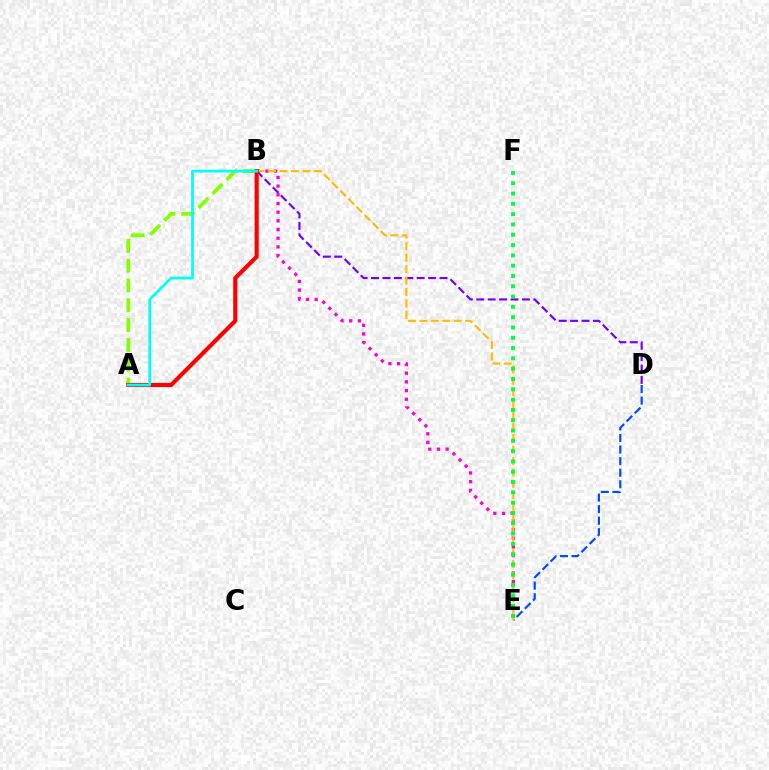{('A', 'B'): [{'color': '#84ff00', 'line_style': 'dashed', 'thickness': 2.69}, {'color': '#ff0000', 'line_style': 'solid', 'thickness': 2.98}, {'color': '#00fff6', 'line_style': 'solid', 'thickness': 1.96}], ('B', 'E'): [{'color': '#ff00cf', 'line_style': 'dotted', 'thickness': 2.36}, {'color': '#ffbd00', 'line_style': 'dashed', 'thickness': 1.56}], ('D', 'E'): [{'color': '#004bff', 'line_style': 'dashed', 'thickness': 1.57}], ('B', 'D'): [{'color': '#7200ff', 'line_style': 'dashed', 'thickness': 1.55}], ('E', 'F'): [{'color': '#00ff39', 'line_style': 'dotted', 'thickness': 2.8}]}